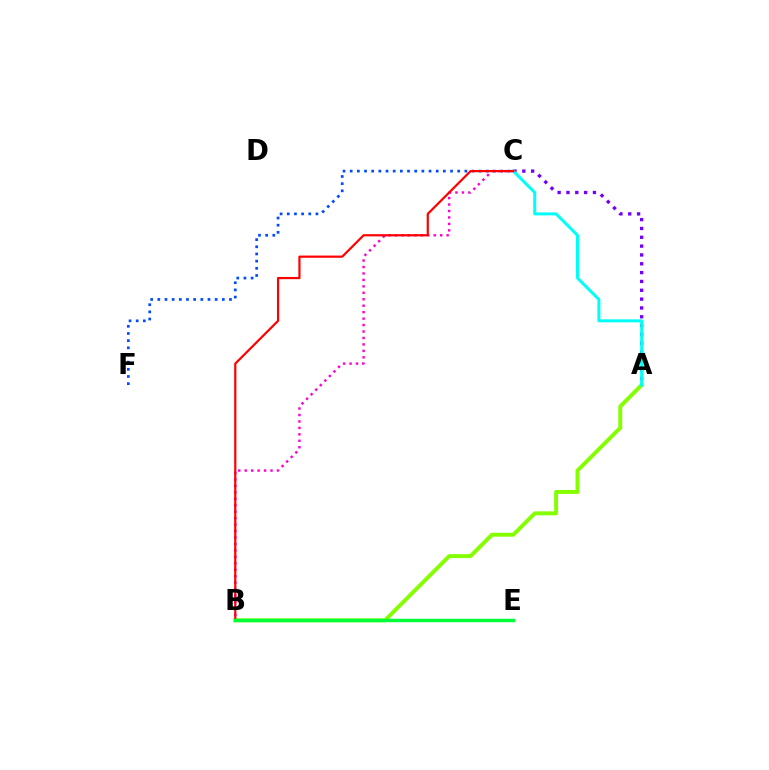{('A', 'C'): [{'color': '#7200ff', 'line_style': 'dotted', 'thickness': 2.4}, {'color': '#00fff6', 'line_style': 'solid', 'thickness': 2.15}], ('C', 'F'): [{'color': '#004bff', 'line_style': 'dotted', 'thickness': 1.95}], ('A', 'B'): [{'color': '#84ff00', 'line_style': 'solid', 'thickness': 2.83}], ('B', 'C'): [{'color': '#ff00cf', 'line_style': 'dotted', 'thickness': 1.75}, {'color': '#ff0000', 'line_style': 'solid', 'thickness': 1.59}], ('B', 'E'): [{'color': '#ffbd00', 'line_style': 'dashed', 'thickness': 1.92}, {'color': '#00ff39', 'line_style': 'solid', 'thickness': 2.48}]}